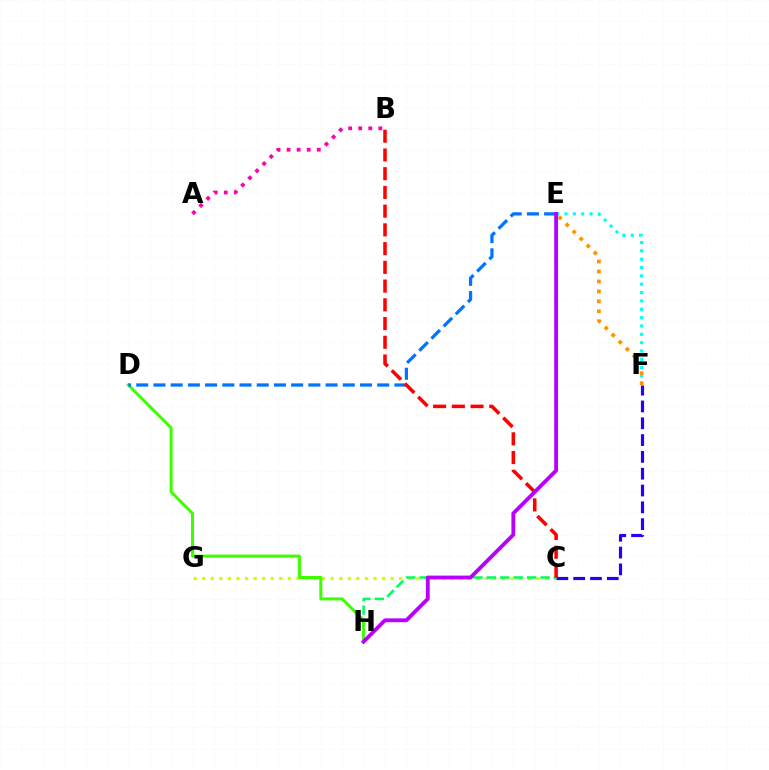{('C', 'G'): [{'color': '#d1ff00', 'line_style': 'dotted', 'thickness': 2.33}], ('C', 'H'): [{'color': '#00ff5c', 'line_style': 'dashed', 'thickness': 1.83}], ('D', 'H'): [{'color': '#3dff00', 'line_style': 'solid', 'thickness': 2.17}], ('E', 'F'): [{'color': '#00fff6', 'line_style': 'dotted', 'thickness': 2.27}, {'color': '#ff9400', 'line_style': 'dotted', 'thickness': 2.7}], ('A', 'B'): [{'color': '#ff00ac', 'line_style': 'dotted', 'thickness': 2.73}], ('D', 'E'): [{'color': '#0074ff', 'line_style': 'dashed', 'thickness': 2.34}], ('B', 'C'): [{'color': '#ff0000', 'line_style': 'dashed', 'thickness': 2.54}], ('C', 'F'): [{'color': '#2500ff', 'line_style': 'dashed', 'thickness': 2.28}], ('E', 'H'): [{'color': '#b900ff', 'line_style': 'solid', 'thickness': 2.76}]}